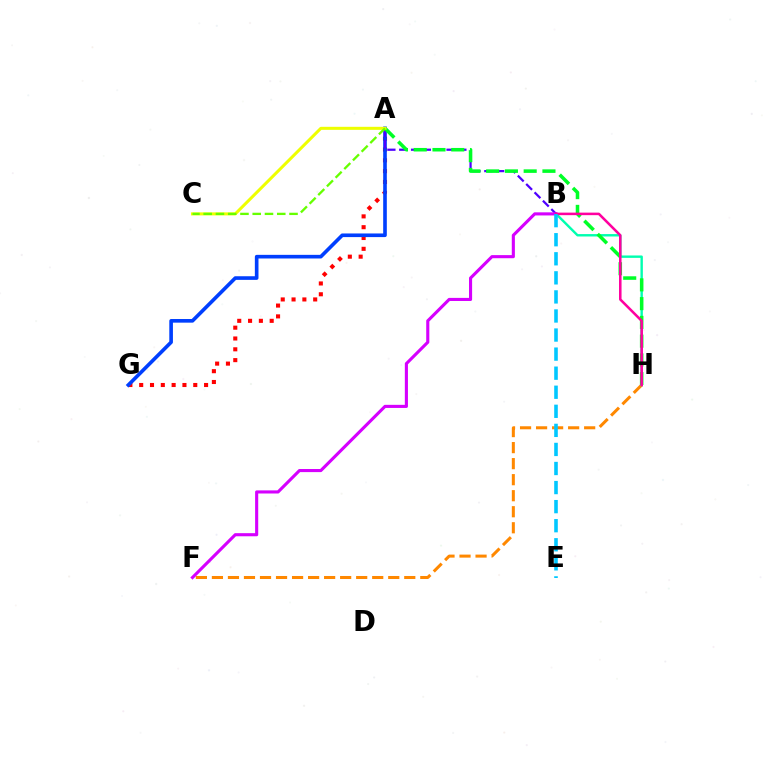{('A', 'G'): [{'color': '#ff0000', 'line_style': 'dotted', 'thickness': 2.94}, {'color': '#003fff', 'line_style': 'solid', 'thickness': 2.62}], ('F', 'H'): [{'color': '#ff8800', 'line_style': 'dashed', 'thickness': 2.18}], ('B', 'H'): [{'color': '#00ffaf', 'line_style': 'solid', 'thickness': 1.73}, {'color': '#ff00a0', 'line_style': 'solid', 'thickness': 1.83}], ('A', 'B'): [{'color': '#4f00ff', 'line_style': 'dashed', 'thickness': 1.61}], ('B', 'F'): [{'color': '#d600ff', 'line_style': 'solid', 'thickness': 2.24}], ('A', 'H'): [{'color': '#00ff27', 'line_style': 'dashed', 'thickness': 2.55}], ('A', 'C'): [{'color': '#eeff00', 'line_style': 'solid', 'thickness': 2.18}, {'color': '#66ff00', 'line_style': 'dashed', 'thickness': 1.67}], ('B', 'E'): [{'color': '#00c7ff', 'line_style': 'dashed', 'thickness': 2.59}]}